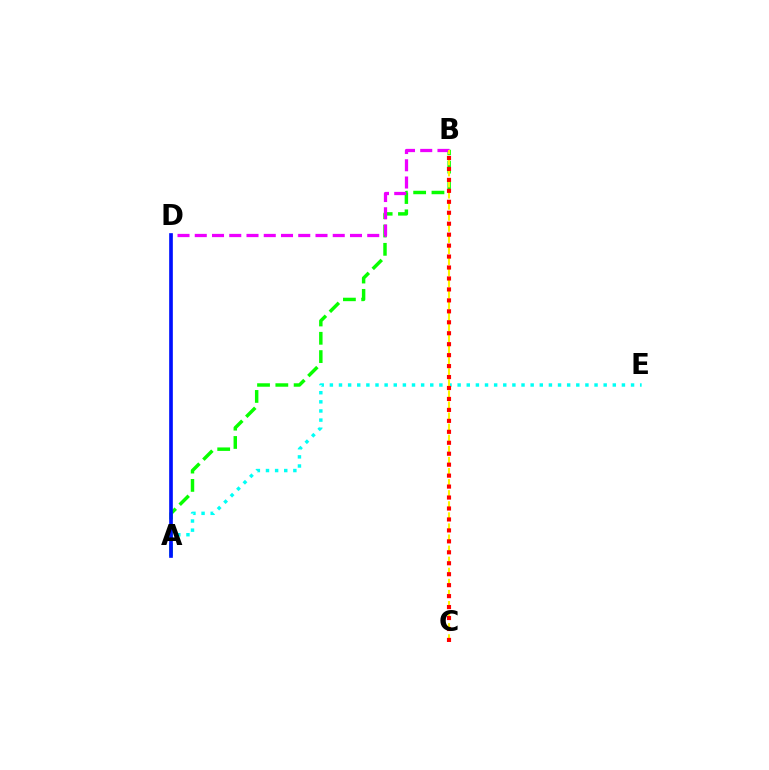{('A', 'B'): [{'color': '#08ff00', 'line_style': 'dashed', 'thickness': 2.49}], ('A', 'E'): [{'color': '#00fff6', 'line_style': 'dotted', 'thickness': 2.48}], ('B', 'D'): [{'color': '#ee00ff', 'line_style': 'dashed', 'thickness': 2.34}], ('B', 'C'): [{'color': '#fcf500', 'line_style': 'dashed', 'thickness': 1.51}, {'color': '#ff0000', 'line_style': 'dotted', 'thickness': 2.98}], ('A', 'D'): [{'color': '#0010ff', 'line_style': 'solid', 'thickness': 2.64}]}